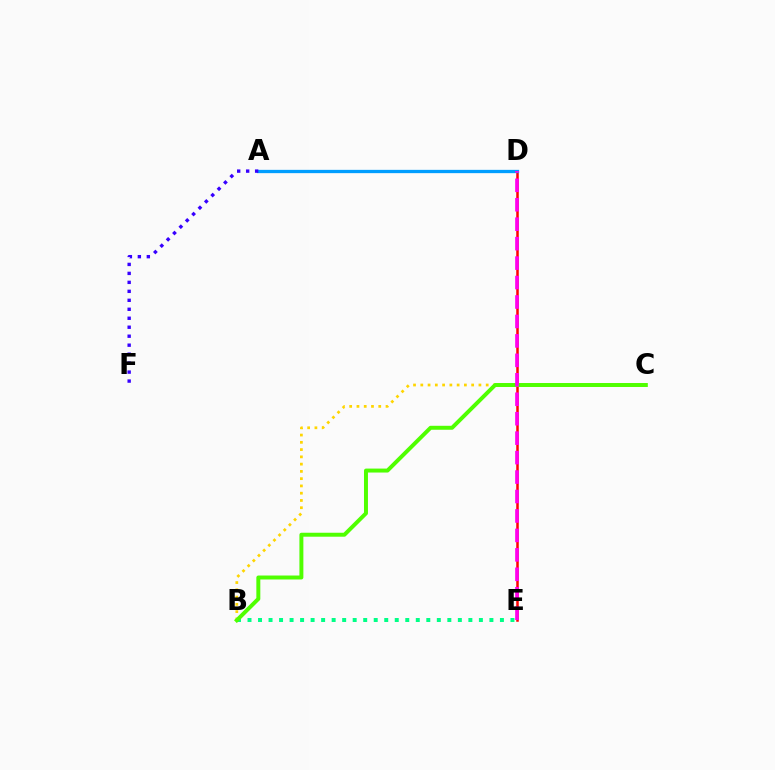{('D', 'E'): [{'color': '#ff0000', 'line_style': 'solid', 'thickness': 1.81}, {'color': '#ff00ed', 'line_style': 'dashed', 'thickness': 2.64}], ('A', 'D'): [{'color': '#009eff', 'line_style': 'solid', 'thickness': 2.37}], ('B', 'C'): [{'color': '#ffd500', 'line_style': 'dotted', 'thickness': 1.97}, {'color': '#4fff00', 'line_style': 'solid', 'thickness': 2.85}], ('B', 'E'): [{'color': '#00ff86', 'line_style': 'dotted', 'thickness': 2.86}], ('A', 'F'): [{'color': '#3700ff', 'line_style': 'dotted', 'thickness': 2.44}]}